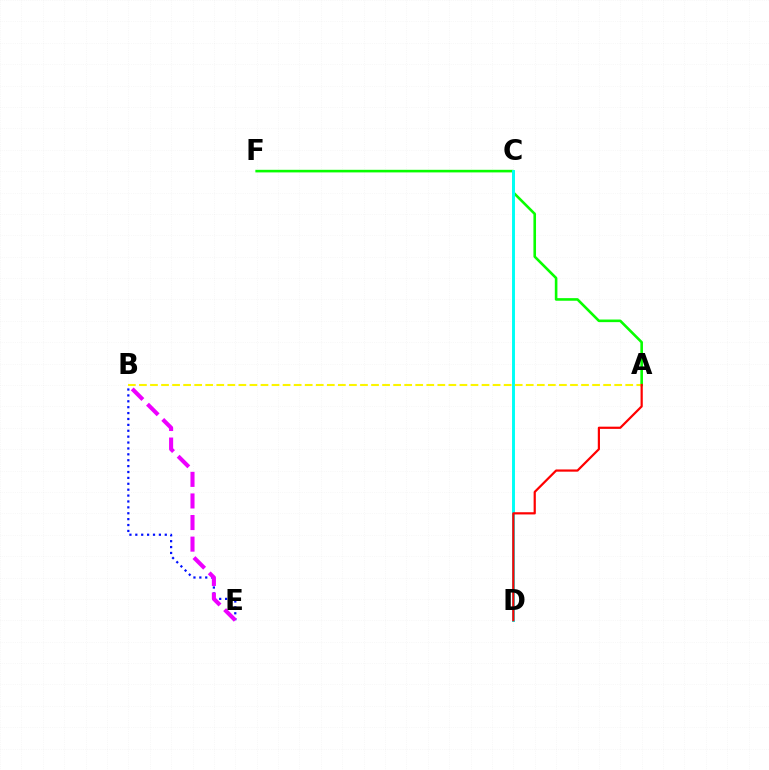{('B', 'E'): [{'color': '#0010ff', 'line_style': 'dotted', 'thickness': 1.6}, {'color': '#ee00ff', 'line_style': 'dashed', 'thickness': 2.93}], ('A', 'F'): [{'color': '#08ff00', 'line_style': 'solid', 'thickness': 1.87}], ('C', 'D'): [{'color': '#00fff6', 'line_style': 'solid', 'thickness': 2.12}], ('A', 'B'): [{'color': '#fcf500', 'line_style': 'dashed', 'thickness': 1.5}], ('A', 'D'): [{'color': '#ff0000', 'line_style': 'solid', 'thickness': 1.59}]}